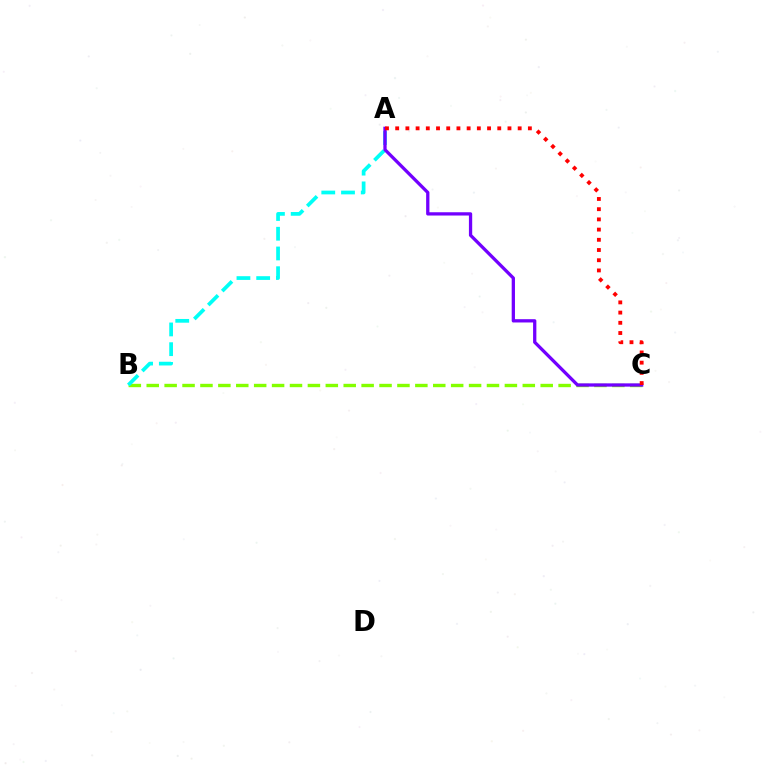{('B', 'C'): [{'color': '#84ff00', 'line_style': 'dashed', 'thickness': 2.43}], ('A', 'B'): [{'color': '#00fff6', 'line_style': 'dashed', 'thickness': 2.68}], ('A', 'C'): [{'color': '#7200ff', 'line_style': 'solid', 'thickness': 2.36}, {'color': '#ff0000', 'line_style': 'dotted', 'thickness': 2.77}]}